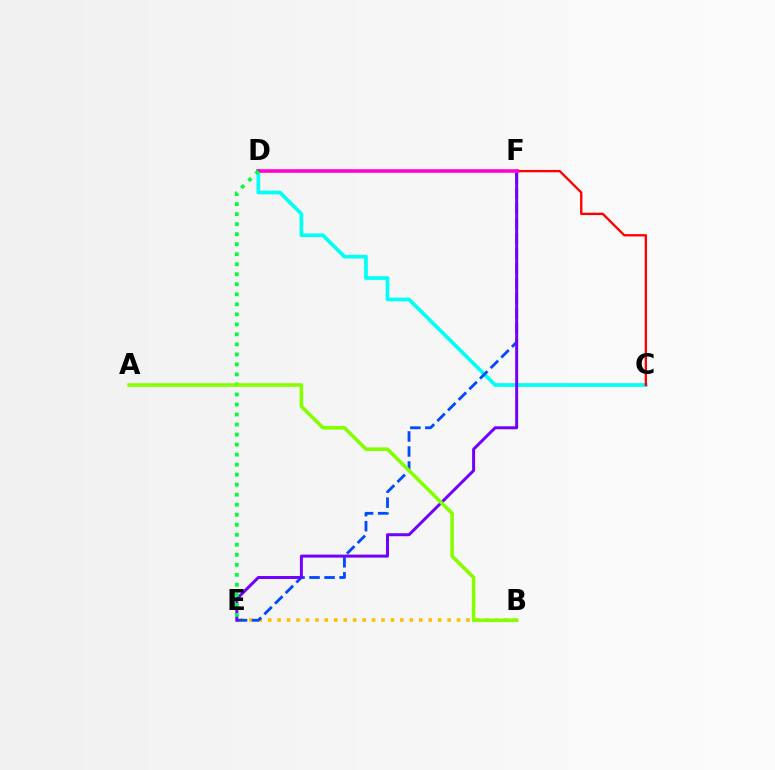{('C', 'D'): [{'color': '#00fff6', 'line_style': 'solid', 'thickness': 2.66}], ('B', 'E'): [{'color': '#ffbd00', 'line_style': 'dotted', 'thickness': 2.57}], ('E', 'F'): [{'color': '#004bff', 'line_style': 'dashed', 'thickness': 2.04}, {'color': '#7200ff', 'line_style': 'solid', 'thickness': 2.15}], ('C', 'F'): [{'color': '#ff0000', 'line_style': 'solid', 'thickness': 1.68}], ('D', 'F'): [{'color': '#ff00cf', 'line_style': 'solid', 'thickness': 2.56}], ('D', 'E'): [{'color': '#00ff39', 'line_style': 'dotted', 'thickness': 2.72}], ('A', 'B'): [{'color': '#84ff00', 'line_style': 'solid', 'thickness': 2.57}]}